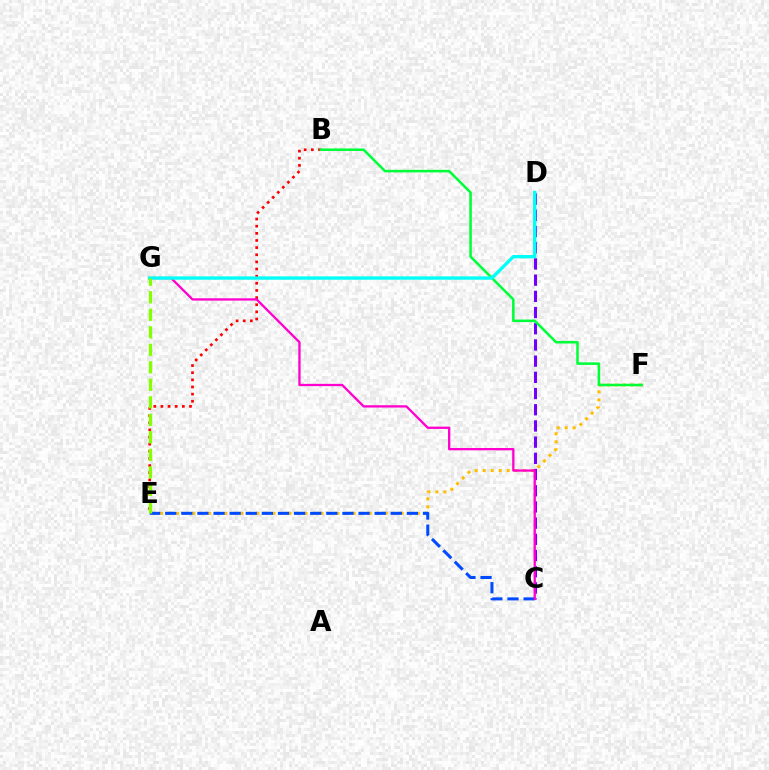{('E', 'F'): [{'color': '#ffbd00', 'line_style': 'dotted', 'thickness': 2.18}], ('C', 'D'): [{'color': '#7200ff', 'line_style': 'dashed', 'thickness': 2.2}], ('B', 'E'): [{'color': '#ff0000', 'line_style': 'dotted', 'thickness': 1.94}], ('C', 'E'): [{'color': '#004bff', 'line_style': 'dashed', 'thickness': 2.19}], ('B', 'F'): [{'color': '#00ff39', 'line_style': 'solid', 'thickness': 1.83}], ('C', 'G'): [{'color': '#ff00cf', 'line_style': 'solid', 'thickness': 1.66}], ('D', 'G'): [{'color': '#00fff6', 'line_style': 'solid', 'thickness': 2.39}], ('E', 'G'): [{'color': '#84ff00', 'line_style': 'dashed', 'thickness': 2.38}]}